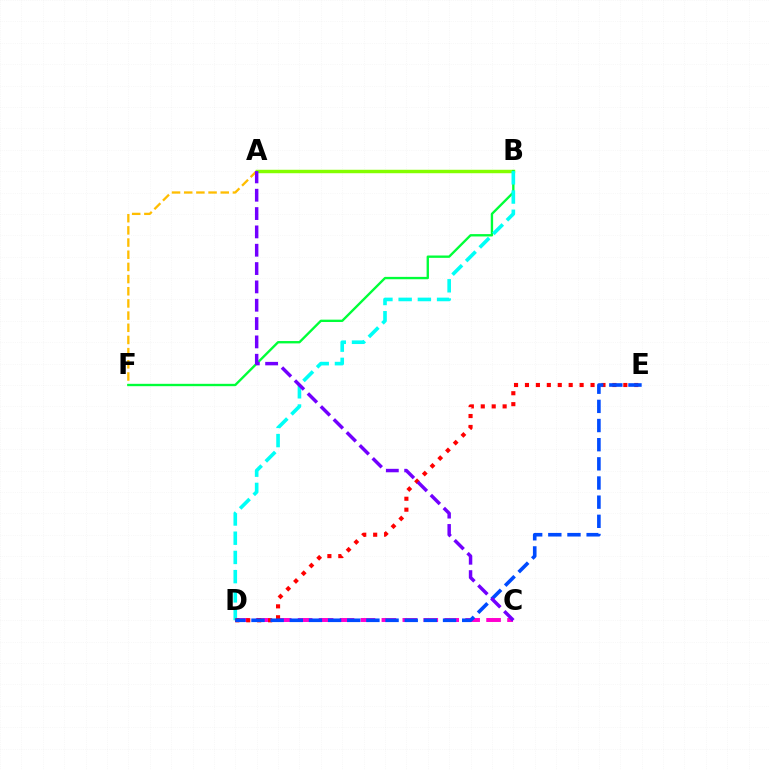{('A', 'F'): [{'color': '#ffbd00', 'line_style': 'dashed', 'thickness': 1.65}], ('A', 'B'): [{'color': '#84ff00', 'line_style': 'solid', 'thickness': 2.49}], ('B', 'F'): [{'color': '#00ff39', 'line_style': 'solid', 'thickness': 1.7}], ('C', 'D'): [{'color': '#ff00cf', 'line_style': 'dashed', 'thickness': 2.84}], ('B', 'D'): [{'color': '#00fff6', 'line_style': 'dashed', 'thickness': 2.61}], ('D', 'E'): [{'color': '#ff0000', 'line_style': 'dotted', 'thickness': 2.97}, {'color': '#004bff', 'line_style': 'dashed', 'thickness': 2.6}], ('A', 'C'): [{'color': '#7200ff', 'line_style': 'dashed', 'thickness': 2.49}]}